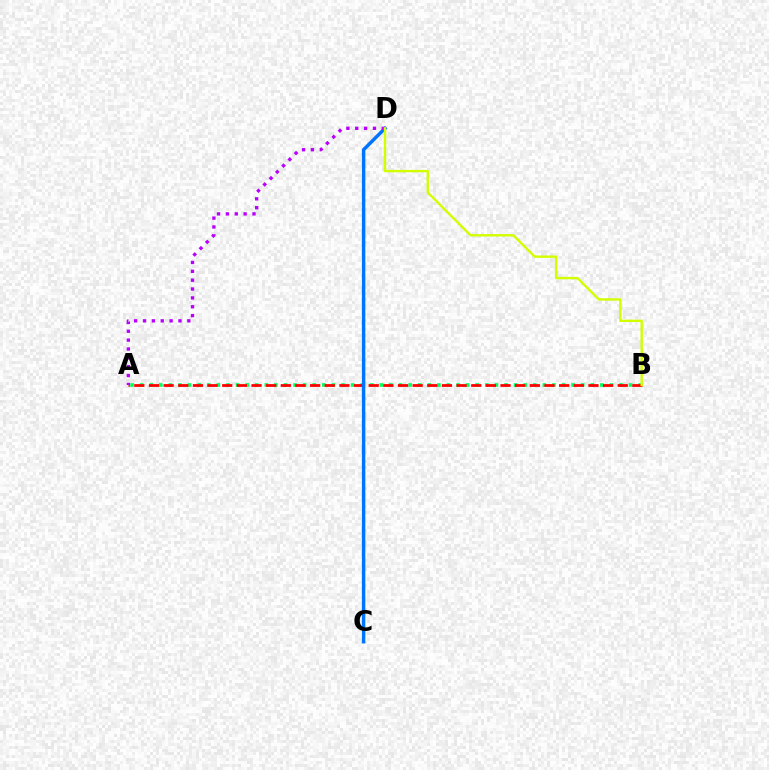{('A', 'B'): [{'color': '#00ff5c', 'line_style': 'dotted', 'thickness': 2.6}, {'color': '#ff0000', 'line_style': 'dashed', 'thickness': 1.99}], ('C', 'D'): [{'color': '#0074ff', 'line_style': 'solid', 'thickness': 2.48}], ('A', 'D'): [{'color': '#b900ff', 'line_style': 'dotted', 'thickness': 2.41}], ('B', 'D'): [{'color': '#d1ff00', 'line_style': 'solid', 'thickness': 1.72}]}